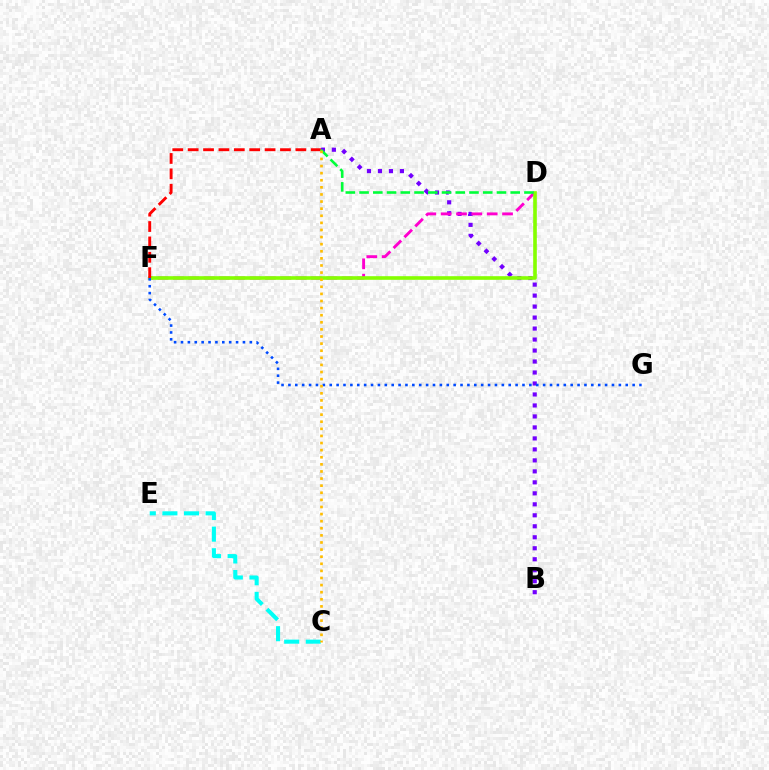{('A', 'B'): [{'color': '#7200ff', 'line_style': 'dotted', 'thickness': 2.98}], ('D', 'F'): [{'color': '#ff00cf', 'line_style': 'dashed', 'thickness': 2.08}, {'color': '#84ff00', 'line_style': 'solid', 'thickness': 2.61}], ('C', 'E'): [{'color': '#00fff6', 'line_style': 'dashed', 'thickness': 2.93}], ('A', 'F'): [{'color': '#ff0000', 'line_style': 'dashed', 'thickness': 2.09}], ('F', 'G'): [{'color': '#004bff', 'line_style': 'dotted', 'thickness': 1.87}], ('A', 'D'): [{'color': '#00ff39', 'line_style': 'dashed', 'thickness': 1.87}], ('A', 'C'): [{'color': '#ffbd00', 'line_style': 'dotted', 'thickness': 1.93}]}